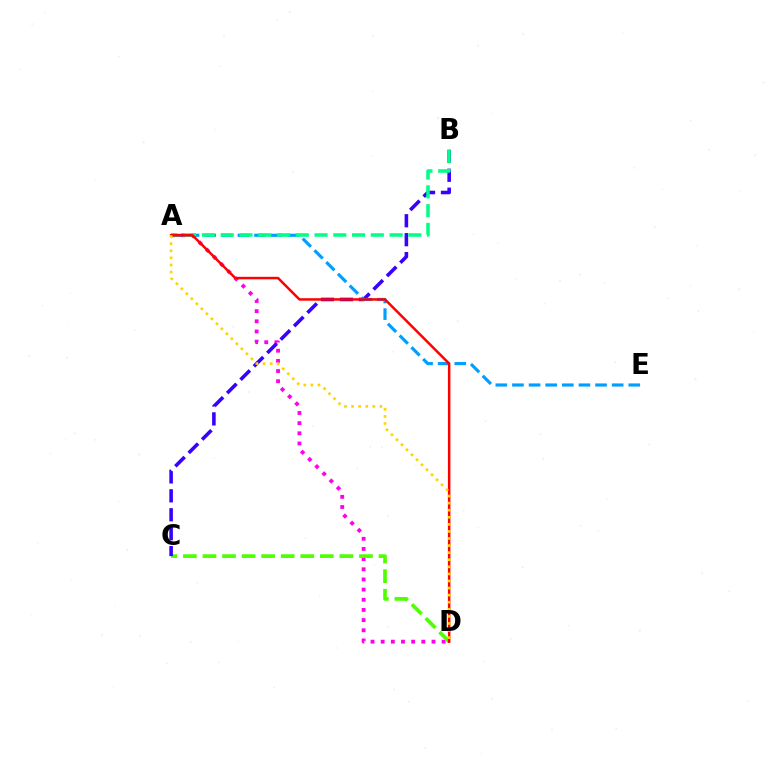{('A', 'D'): [{'color': '#ff00ed', 'line_style': 'dotted', 'thickness': 2.76}, {'color': '#ff0000', 'line_style': 'solid', 'thickness': 1.8}, {'color': '#ffd500', 'line_style': 'dotted', 'thickness': 1.92}], ('C', 'D'): [{'color': '#4fff00', 'line_style': 'dashed', 'thickness': 2.66}], ('B', 'C'): [{'color': '#3700ff', 'line_style': 'dashed', 'thickness': 2.57}], ('A', 'E'): [{'color': '#009eff', 'line_style': 'dashed', 'thickness': 2.26}], ('A', 'B'): [{'color': '#00ff86', 'line_style': 'dashed', 'thickness': 2.55}]}